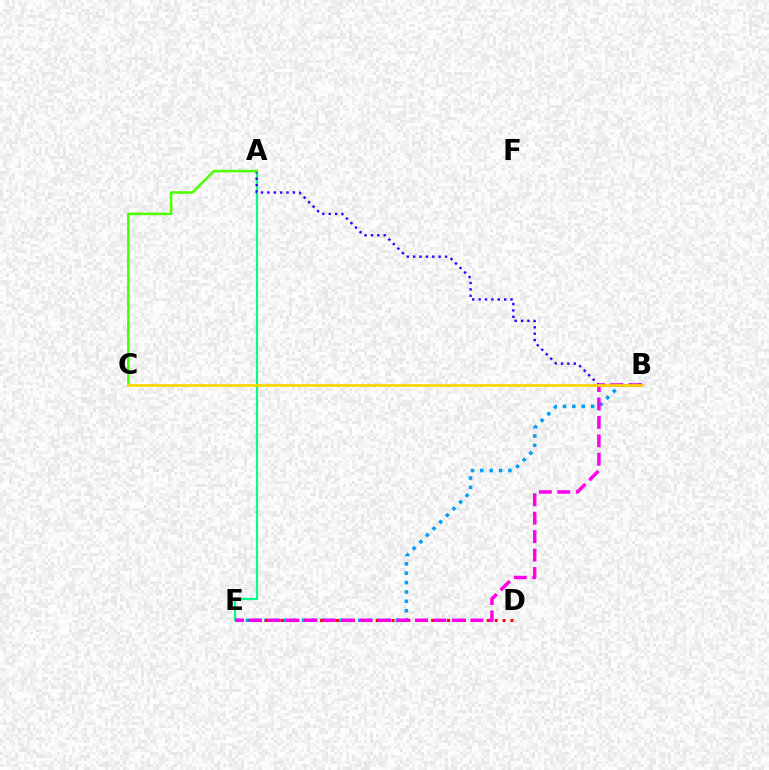{('B', 'E'): [{'color': '#009eff', 'line_style': 'dotted', 'thickness': 2.54}, {'color': '#ff00ed', 'line_style': 'dashed', 'thickness': 2.5}], ('A', 'E'): [{'color': '#00ff86', 'line_style': 'solid', 'thickness': 1.58}], ('D', 'E'): [{'color': '#ff0000', 'line_style': 'dotted', 'thickness': 2.15}], ('A', 'B'): [{'color': '#3700ff', 'line_style': 'dotted', 'thickness': 1.73}], ('A', 'C'): [{'color': '#4fff00', 'line_style': 'solid', 'thickness': 1.84}], ('B', 'C'): [{'color': '#ffd500', 'line_style': 'solid', 'thickness': 1.96}]}